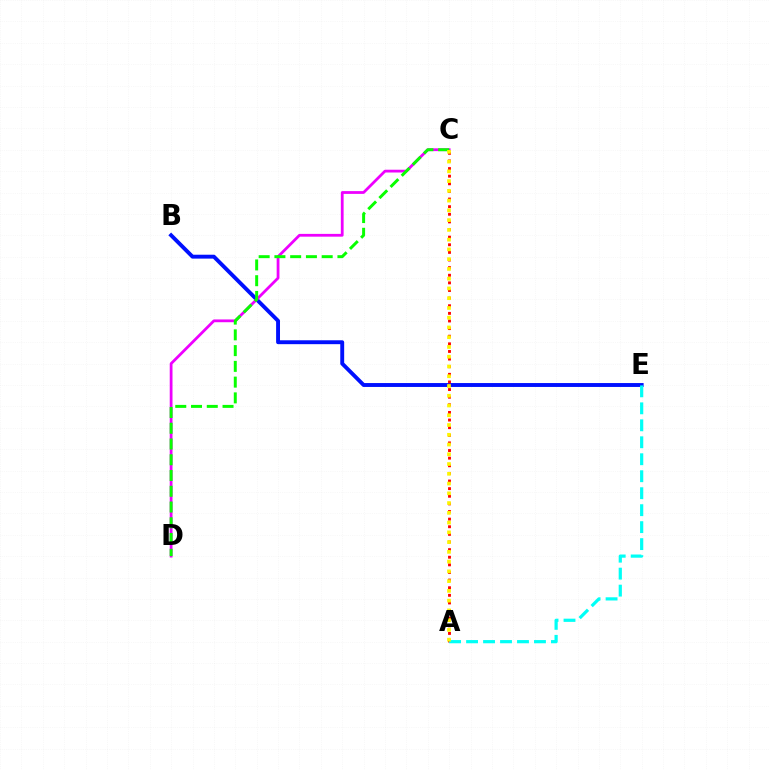{('B', 'E'): [{'color': '#0010ff', 'line_style': 'solid', 'thickness': 2.8}], ('A', 'C'): [{'color': '#ff0000', 'line_style': 'dotted', 'thickness': 2.07}, {'color': '#fcf500', 'line_style': 'dotted', 'thickness': 2.65}], ('C', 'D'): [{'color': '#ee00ff', 'line_style': 'solid', 'thickness': 2.0}, {'color': '#08ff00', 'line_style': 'dashed', 'thickness': 2.14}], ('A', 'E'): [{'color': '#00fff6', 'line_style': 'dashed', 'thickness': 2.31}]}